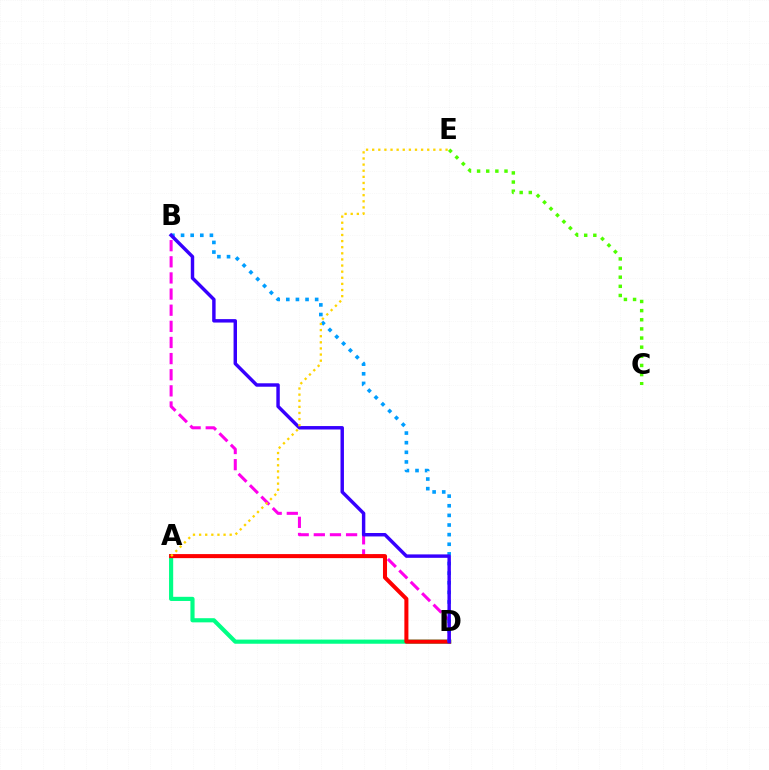{('A', 'D'): [{'color': '#00ff86', 'line_style': 'solid', 'thickness': 2.99}, {'color': '#ff0000', 'line_style': 'solid', 'thickness': 2.91}], ('B', 'D'): [{'color': '#ff00ed', 'line_style': 'dashed', 'thickness': 2.19}, {'color': '#009eff', 'line_style': 'dotted', 'thickness': 2.61}, {'color': '#3700ff', 'line_style': 'solid', 'thickness': 2.47}], ('C', 'E'): [{'color': '#4fff00', 'line_style': 'dotted', 'thickness': 2.48}], ('A', 'E'): [{'color': '#ffd500', 'line_style': 'dotted', 'thickness': 1.66}]}